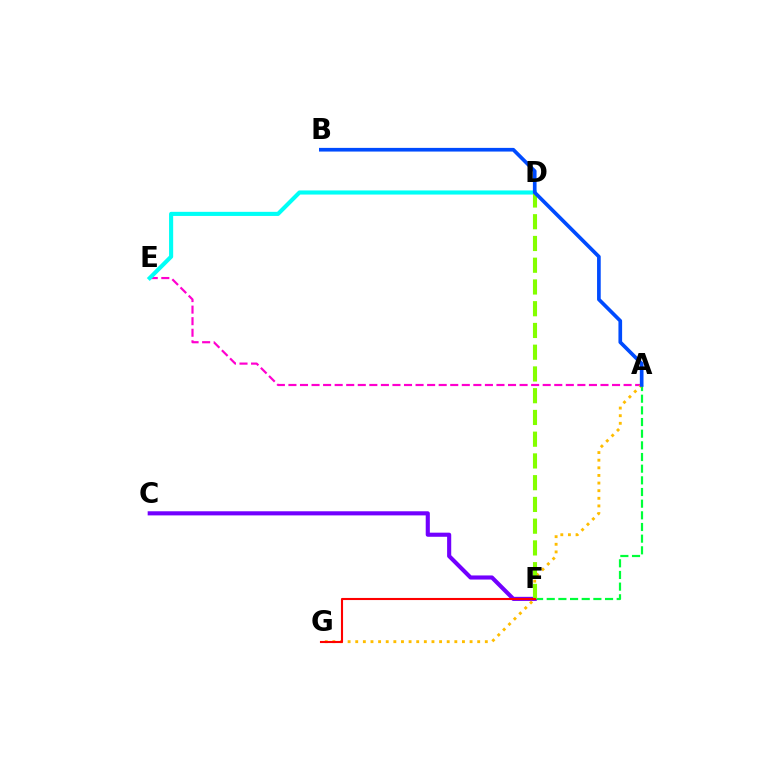{('A', 'E'): [{'color': '#ff00cf', 'line_style': 'dashed', 'thickness': 1.57}], ('D', 'E'): [{'color': '#00fff6', 'line_style': 'solid', 'thickness': 2.96}], ('A', 'F'): [{'color': '#00ff39', 'line_style': 'dashed', 'thickness': 1.58}], ('C', 'F'): [{'color': '#7200ff', 'line_style': 'solid', 'thickness': 2.96}], ('A', 'G'): [{'color': '#ffbd00', 'line_style': 'dotted', 'thickness': 2.07}], ('D', 'F'): [{'color': '#84ff00', 'line_style': 'dashed', 'thickness': 2.95}], ('A', 'B'): [{'color': '#004bff', 'line_style': 'solid', 'thickness': 2.64}], ('F', 'G'): [{'color': '#ff0000', 'line_style': 'solid', 'thickness': 1.51}]}